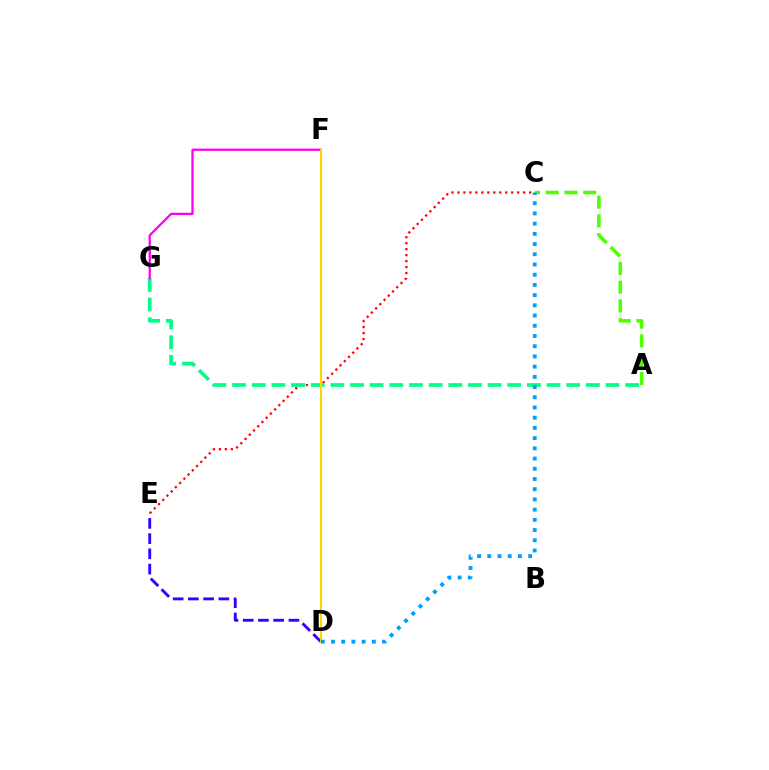{('C', 'E'): [{'color': '#ff0000', 'line_style': 'dotted', 'thickness': 1.62}], ('D', 'E'): [{'color': '#3700ff', 'line_style': 'dashed', 'thickness': 2.07}], ('A', 'G'): [{'color': '#00ff86', 'line_style': 'dashed', 'thickness': 2.67}], ('F', 'G'): [{'color': '#ff00ed', 'line_style': 'solid', 'thickness': 1.64}], ('A', 'C'): [{'color': '#4fff00', 'line_style': 'dashed', 'thickness': 2.55}], ('D', 'F'): [{'color': '#ffd500', 'line_style': 'solid', 'thickness': 1.51}], ('C', 'D'): [{'color': '#009eff', 'line_style': 'dotted', 'thickness': 2.78}]}